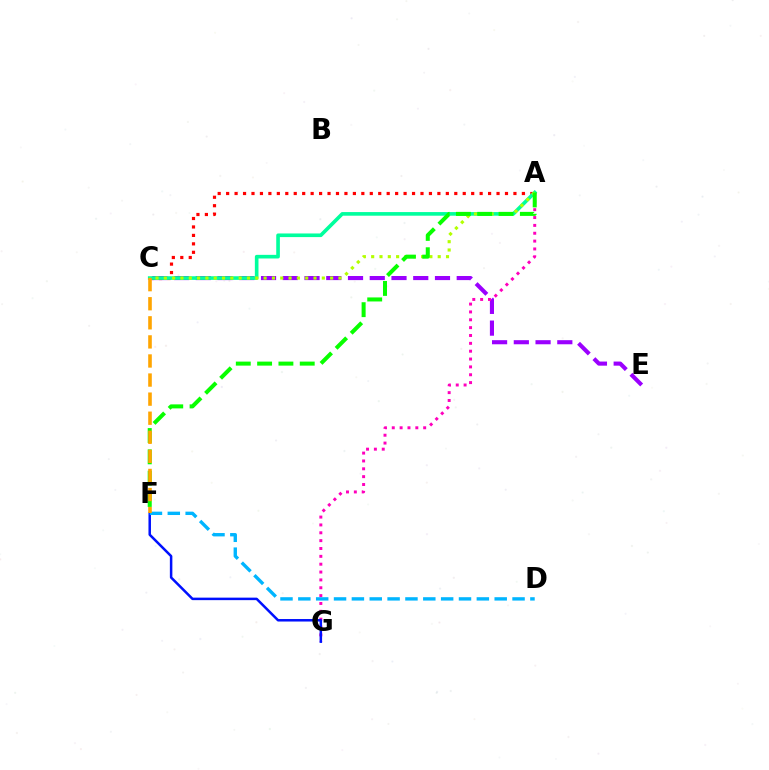{('C', 'E'): [{'color': '#9b00ff', 'line_style': 'dashed', 'thickness': 2.95}], ('A', 'C'): [{'color': '#ff0000', 'line_style': 'dotted', 'thickness': 2.3}, {'color': '#00ff9d', 'line_style': 'solid', 'thickness': 2.61}, {'color': '#b3ff00', 'line_style': 'dotted', 'thickness': 2.26}], ('A', 'G'): [{'color': '#ff00bd', 'line_style': 'dotted', 'thickness': 2.13}], ('F', 'G'): [{'color': '#0010ff', 'line_style': 'solid', 'thickness': 1.8}], ('D', 'F'): [{'color': '#00b5ff', 'line_style': 'dashed', 'thickness': 2.43}], ('A', 'F'): [{'color': '#08ff00', 'line_style': 'dashed', 'thickness': 2.9}], ('C', 'F'): [{'color': '#ffa500', 'line_style': 'dashed', 'thickness': 2.59}]}